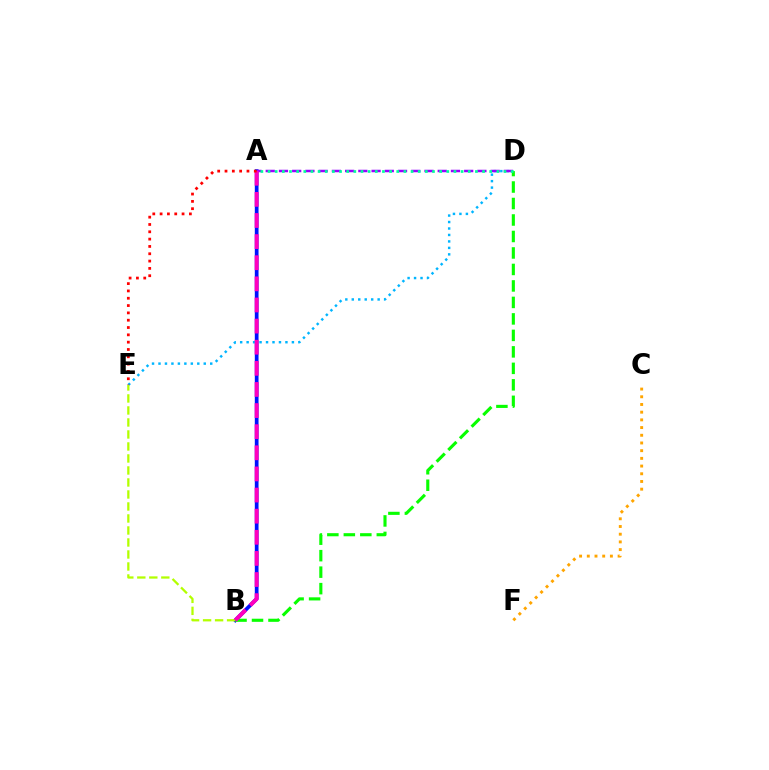{('A', 'B'): [{'color': '#0010ff', 'line_style': 'solid', 'thickness': 2.68}, {'color': '#ff00bd', 'line_style': 'dashed', 'thickness': 2.87}], ('D', 'E'): [{'color': '#00b5ff', 'line_style': 'dotted', 'thickness': 1.76}], ('B', 'D'): [{'color': '#08ff00', 'line_style': 'dashed', 'thickness': 2.24}], ('C', 'F'): [{'color': '#ffa500', 'line_style': 'dotted', 'thickness': 2.09}], ('A', 'D'): [{'color': '#9b00ff', 'line_style': 'dashed', 'thickness': 1.8}, {'color': '#00ff9d', 'line_style': 'dotted', 'thickness': 1.94}], ('B', 'E'): [{'color': '#b3ff00', 'line_style': 'dashed', 'thickness': 1.63}], ('A', 'E'): [{'color': '#ff0000', 'line_style': 'dotted', 'thickness': 1.99}]}